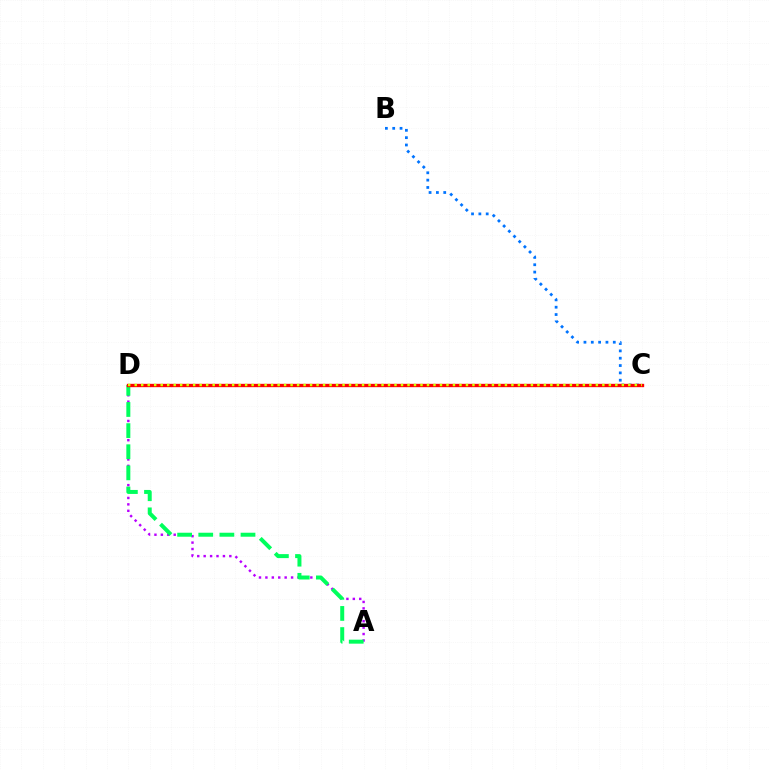{('A', 'D'): [{'color': '#b900ff', 'line_style': 'dotted', 'thickness': 1.74}, {'color': '#00ff5c', 'line_style': 'dashed', 'thickness': 2.87}], ('B', 'C'): [{'color': '#0074ff', 'line_style': 'dotted', 'thickness': 1.99}], ('C', 'D'): [{'color': '#ff0000', 'line_style': 'solid', 'thickness': 2.4}, {'color': '#d1ff00', 'line_style': 'dotted', 'thickness': 1.76}]}